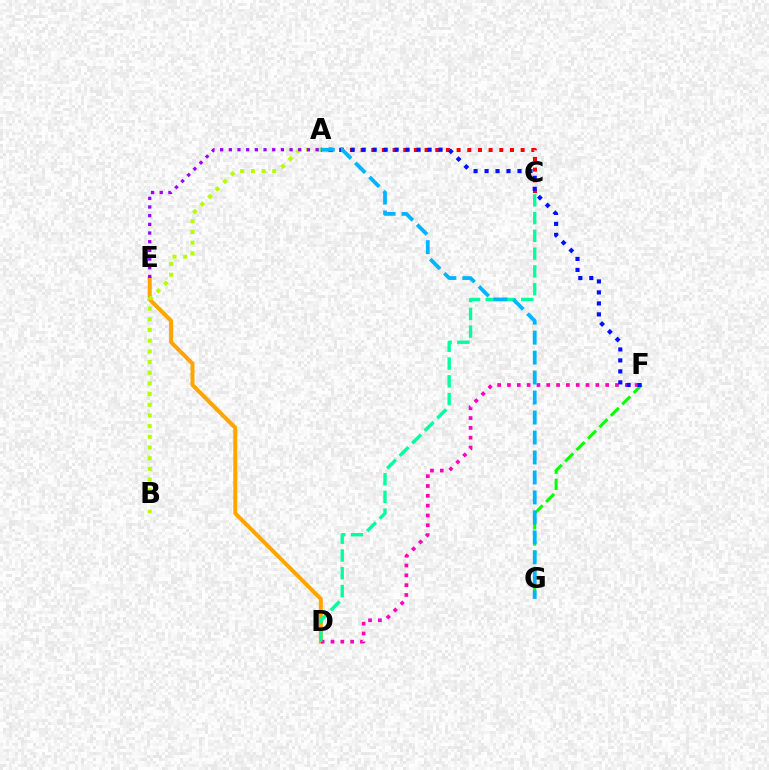{('F', 'G'): [{'color': '#08ff00', 'line_style': 'dashed', 'thickness': 2.19}], ('D', 'E'): [{'color': '#ffa500', 'line_style': 'solid', 'thickness': 2.88}], ('D', 'F'): [{'color': '#ff00bd', 'line_style': 'dotted', 'thickness': 2.67}], ('A', 'C'): [{'color': '#ff0000', 'line_style': 'dotted', 'thickness': 2.9}], ('A', 'B'): [{'color': '#b3ff00', 'line_style': 'dotted', 'thickness': 2.9}], ('A', 'F'): [{'color': '#0010ff', 'line_style': 'dotted', 'thickness': 2.98}], ('C', 'D'): [{'color': '#00ff9d', 'line_style': 'dashed', 'thickness': 2.41}], ('A', 'E'): [{'color': '#9b00ff', 'line_style': 'dotted', 'thickness': 2.36}], ('A', 'G'): [{'color': '#00b5ff', 'line_style': 'dashed', 'thickness': 2.71}]}